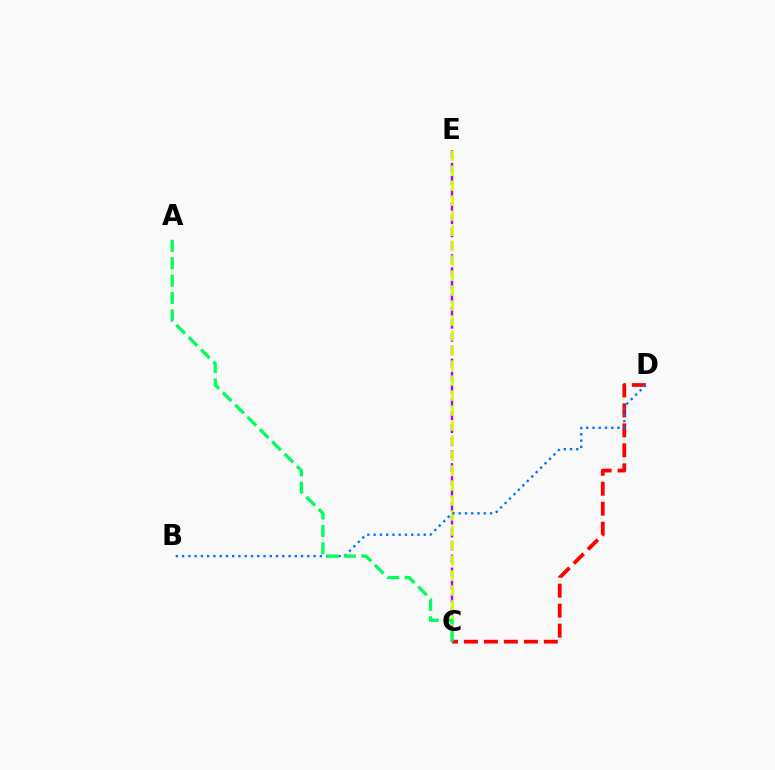{('C', 'E'): [{'color': '#b900ff', 'line_style': 'dashed', 'thickness': 1.77}, {'color': '#d1ff00', 'line_style': 'dashed', 'thickness': 2.04}], ('C', 'D'): [{'color': '#ff0000', 'line_style': 'dashed', 'thickness': 2.71}], ('B', 'D'): [{'color': '#0074ff', 'line_style': 'dotted', 'thickness': 1.7}], ('A', 'C'): [{'color': '#00ff5c', 'line_style': 'dashed', 'thickness': 2.36}]}